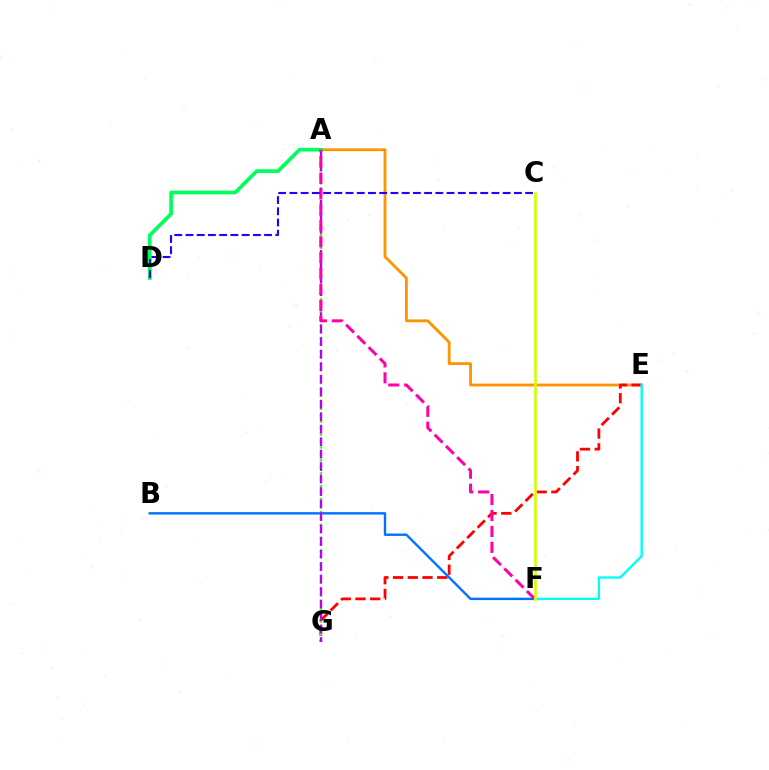{('A', 'E'): [{'color': '#ff9400', 'line_style': 'solid', 'thickness': 2.03}], ('E', 'G'): [{'color': '#ff0000', 'line_style': 'dashed', 'thickness': 2.0}], ('B', 'F'): [{'color': '#0074ff', 'line_style': 'solid', 'thickness': 1.73}], ('A', 'G'): [{'color': '#3dff00', 'line_style': 'dotted', 'thickness': 1.75}, {'color': '#b900ff', 'line_style': 'dashed', 'thickness': 1.7}], ('E', 'F'): [{'color': '#00fff6', 'line_style': 'solid', 'thickness': 1.7}], ('A', 'D'): [{'color': '#00ff5c', 'line_style': 'solid', 'thickness': 2.64}], ('A', 'F'): [{'color': '#ff00ac', 'line_style': 'dashed', 'thickness': 2.16}], ('C', 'D'): [{'color': '#2500ff', 'line_style': 'dashed', 'thickness': 1.52}], ('C', 'F'): [{'color': '#d1ff00', 'line_style': 'solid', 'thickness': 1.89}]}